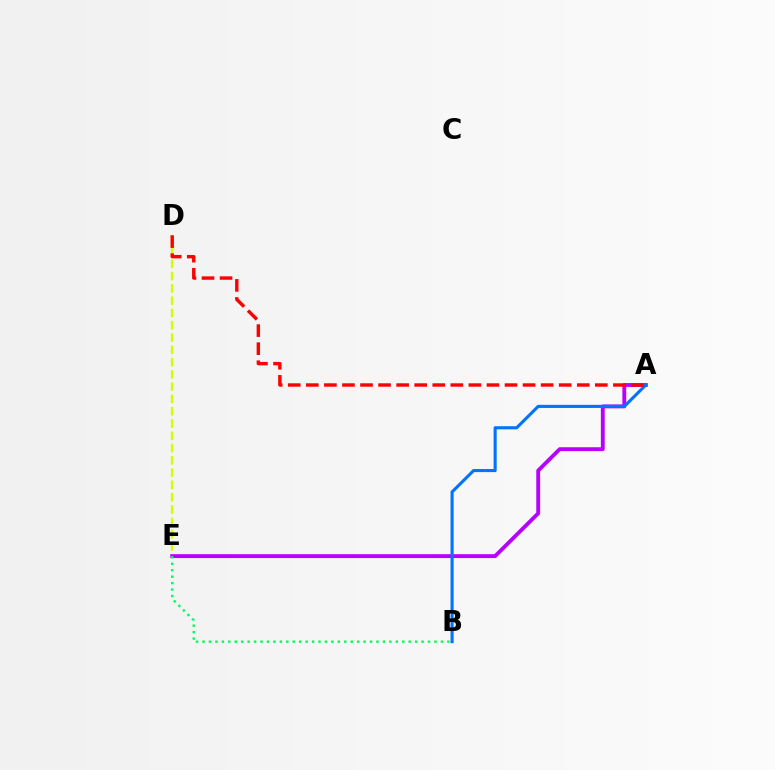{('D', 'E'): [{'color': '#d1ff00', 'line_style': 'dashed', 'thickness': 1.67}], ('A', 'E'): [{'color': '#b900ff', 'line_style': 'solid', 'thickness': 2.77}], ('B', 'E'): [{'color': '#00ff5c', 'line_style': 'dotted', 'thickness': 1.75}], ('A', 'B'): [{'color': '#0074ff', 'line_style': 'solid', 'thickness': 2.23}], ('A', 'D'): [{'color': '#ff0000', 'line_style': 'dashed', 'thickness': 2.45}]}